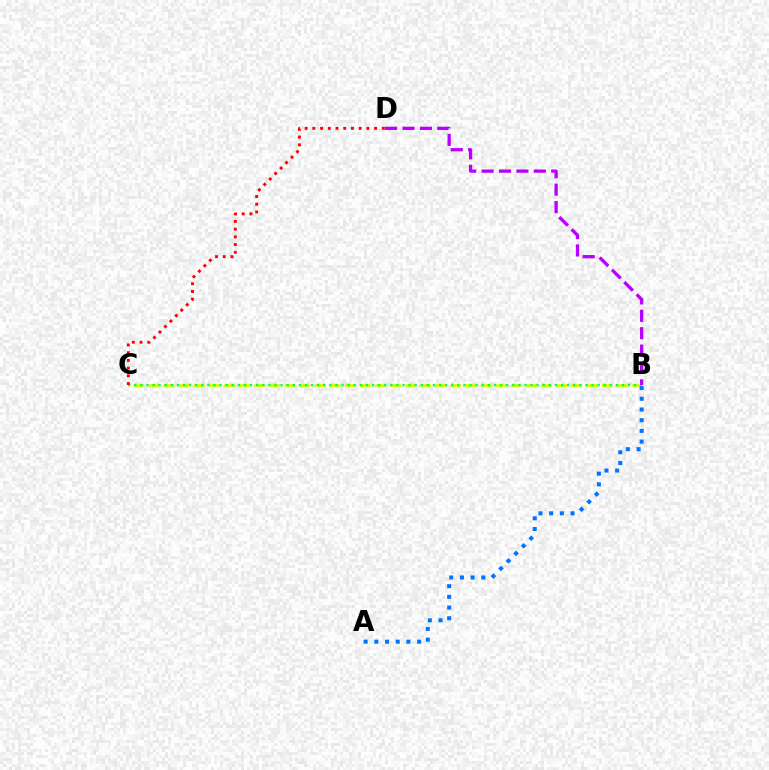{('B', 'C'): [{'color': '#d1ff00', 'line_style': 'dashed', 'thickness': 2.05}, {'color': '#00ff5c', 'line_style': 'dotted', 'thickness': 1.66}], ('B', 'D'): [{'color': '#b900ff', 'line_style': 'dashed', 'thickness': 2.37}], ('C', 'D'): [{'color': '#ff0000', 'line_style': 'dotted', 'thickness': 2.1}], ('A', 'B'): [{'color': '#0074ff', 'line_style': 'dotted', 'thickness': 2.91}]}